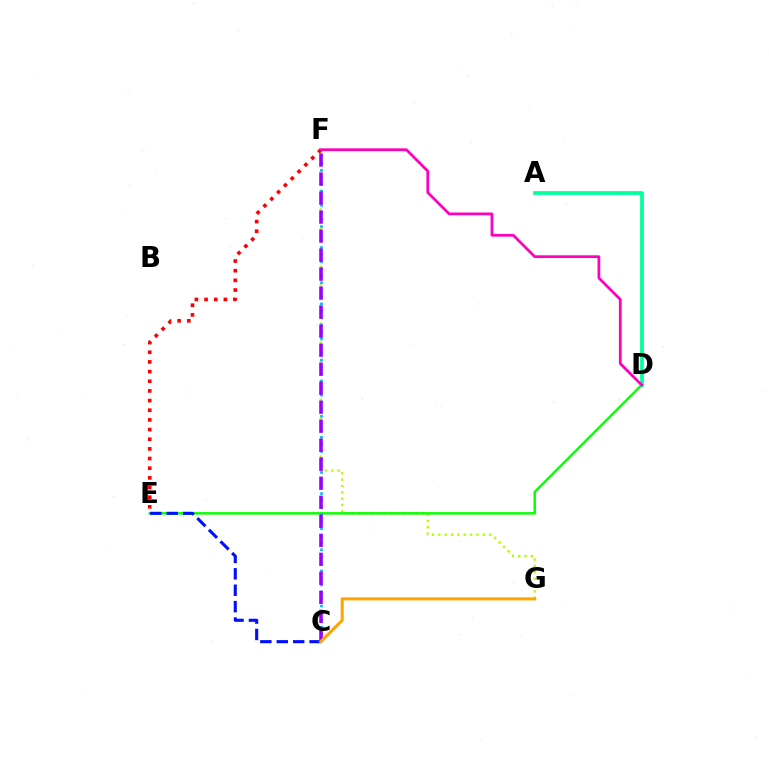{('F', 'G'): [{'color': '#b3ff00', 'line_style': 'dotted', 'thickness': 1.72}], ('E', 'F'): [{'color': '#ff0000', 'line_style': 'dotted', 'thickness': 2.63}], ('D', 'E'): [{'color': '#08ff00', 'line_style': 'solid', 'thickness': 1.76}], ('C', 'E'): [{'color': '#0010ff', 'line_style': 'dashed', 'thickness': 2.23}], ('C', 'F'): [{'color': '#00b5ff', 'line_style': 'dotted', 'thickness': 1.91}, {'color': '#9b00ff', 'line_style': 'dashed', 'thickness': 2.58}], ('A', 'D'): [{'color': '#00ff9d', 'line_style': 'solid', 'thickness': 2.69}], ('C', 'G'): [{'color': '#ffa500', 'line_style': 'solid', 'thickness': 2.2}], ('D', 'F'): [{'color': '#ff00bd', 'line_style': 'solid', 'thickness': 1.98}]}